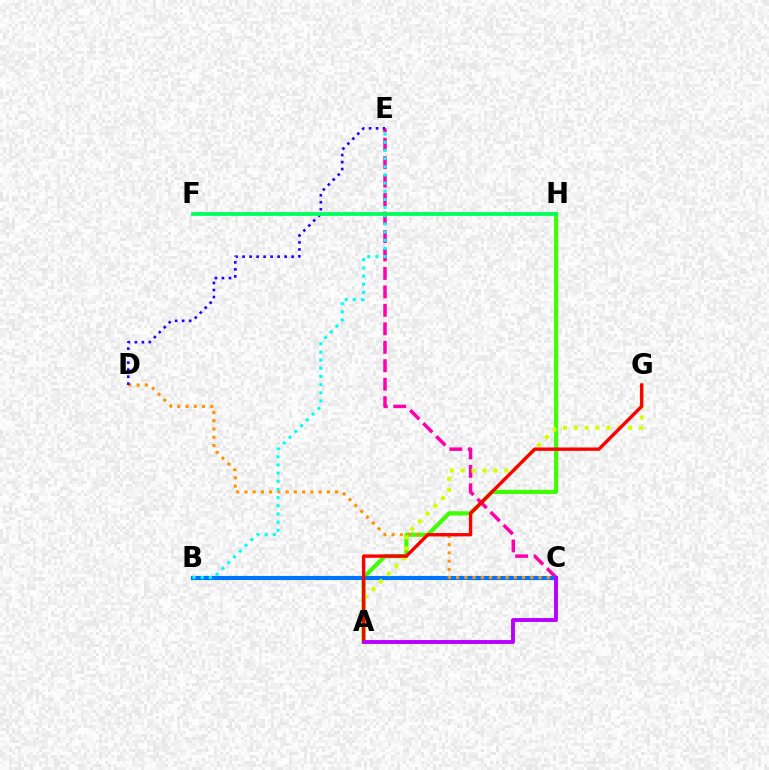{('A', 'H'): [{'color': '#3dff00', 'line_style': 'solid', 'thickness': 2.98}], ('C', 'E'): [{'color': '#ff00ac', 'line_style': 'dashed', 'thickness': 2.51}], ('B', 'C'): [{'color': '#0074ff', 'line_style': 'solid', 'thickness': 2.96}], ('C', 'D'): [{'color': '#ff9400', 'line_style': 'dotted', 'thickness': 2.24}], ('A', 'G'): [{'color': '#d1ff00', 'line_style': 'dotted', 'thickness': 2.96}, {'color': '#ff0000', 'line_style': 'solid', 'thickness': 2.43}], ('B', 'E'): [{'color': '#00fff6', 'line_style': 'dotted', 'thickness': 2.22}], ('A', 'C'): [{'color': '#b900ff', 'line_style': 'solid', 'thickness': 2.79}], ('D', 'E'): [{'color': '#2500ff', 'line_style': 'dotted', 'thickness': 1.9}], ('F', 'H'): [{'color': '#00ff5c', 'line_style': 'solid', 'thickness': 2.71}]}